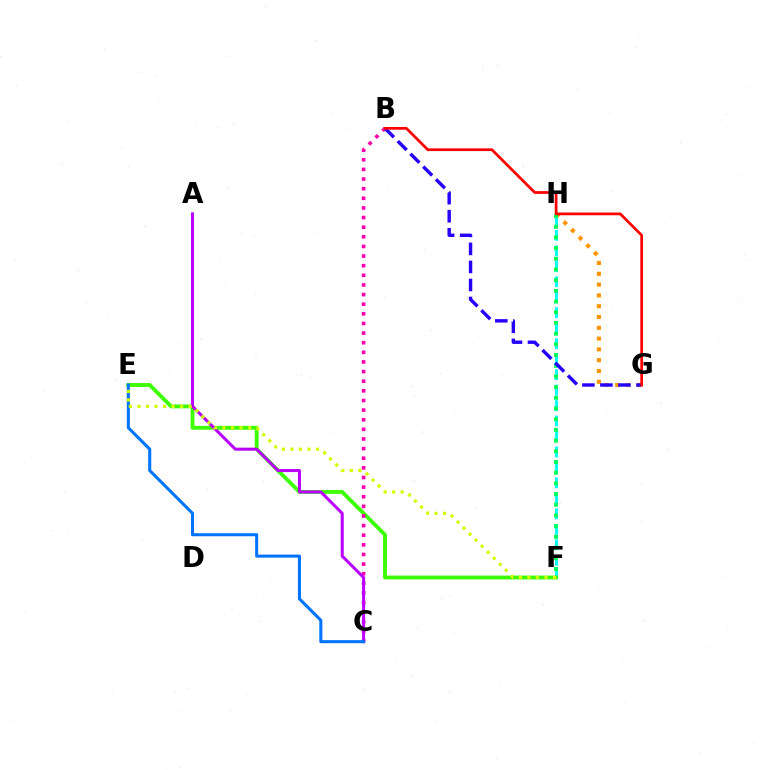{('F', 'H'): [{'color': '#00fff6', 'line_style': 'dashed', 'thickness': 2.1}, {'color': '#00ff5c', 'line_style': 'dotted', 'thickness': 2.91}], ('E', 'F'): [{'color': '#3dff00', 'line_style': 'solid', 'thickness': 2.77}, {'color': '#d1ff00', 'line_style': 'dotted', 'thickness': 2.32}], ('B', 'C'): [{'color': '#ff00ac', 'line_style': 'dotted', 'thickness': 2.62}], ('G', 'H'): [{'color': '#ff9400', 'line_style': 'dotted', 'thickness': 2.93}], ('A', 'C'): [{'color': '#b900ff', 'line_style': 'solid', 'thickness': 2.17}], ('C', 'E'): [{'color': '#0074ff', 'line_style': 'solid', 'thickness': 2.2}], ('B', 'G'): [{'color': '#2500ff', 'line_style': 'dashed', 'thickness': 2.45}, {'color': '#ff0000', 'line_style': 'solid', 'thickness': 1.97}]}